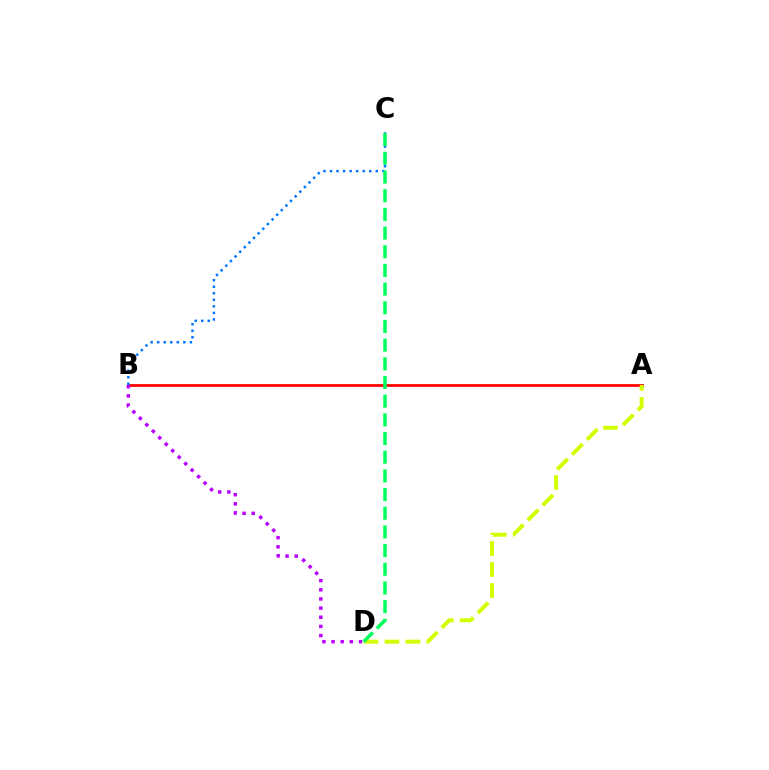{('A', 'B'): [{'color': '#ff0000', 'line_style': 'solid', 'thickness': 1.98}], ('B', 'D'): [{'color': '#b900ff', 'line_style': 'dotted', 'thickness': 2.49}], ('A', 'D'): [{'color': '#d1ff00', 'line_style': 'dashed', 'thickness': 2.85}], ('B', 'C'): [{'color': '#0074ff', 'line_style': 'dotted', 'thickness': 1.78}], ('C', 'D'): [{'color': '#00ff5c', 'line_style': 'dashed', 'thickness': 2.54}]}